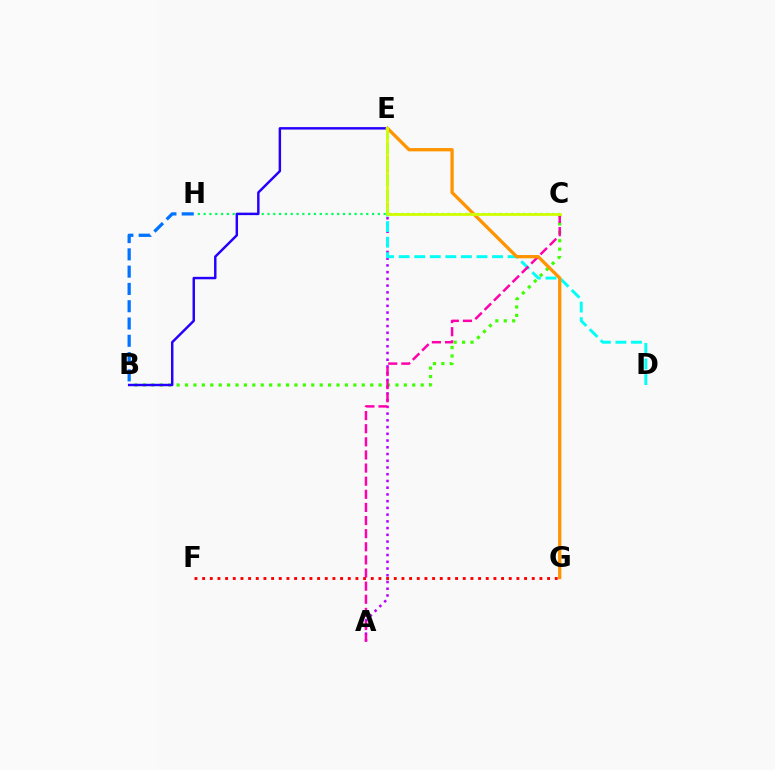{('B', 'C'): [{'color': '#3dff00', 'line_style': 'dotted', 'thickness': 2.29}], ('C', 'H'): [{'color': '#00ff5c', 'line_style': 'dotted', 'thickness': 1.58}], ('A', 'E'): [{'color': '#b900ff', 'line_style': 'dotted', 'thickness': 1.83}], ('B', 'E'): [{'color': '#2500ff', 'line_style': 'solid', 'thickness': 1.77}], ('D', 'E'): [{'color': '#00fff6', 'line_style': 'dashed', 'thickness': 2.11}], ('B', 'H'): [{'color': '#0074ff', 'line_style': 'dashed', 'thickness': 2.35}], ('F', 'G'): [{'color': '#ff0000', 'line_style': 'dotted', 'thickness': 2.08}], ('A', 'C'): [{'color': '#ff00ac', 'line_style': 'dashed', 'thickness': 1.78}], ('E', 'G'): [{'color': '#ff9400', 'line_style': 'solid', 'thickness': 2.37}], ('C', 'E'): [{'color': '#d1ff00', 'line_style': 'solid', 'thickness': 2.01}]}